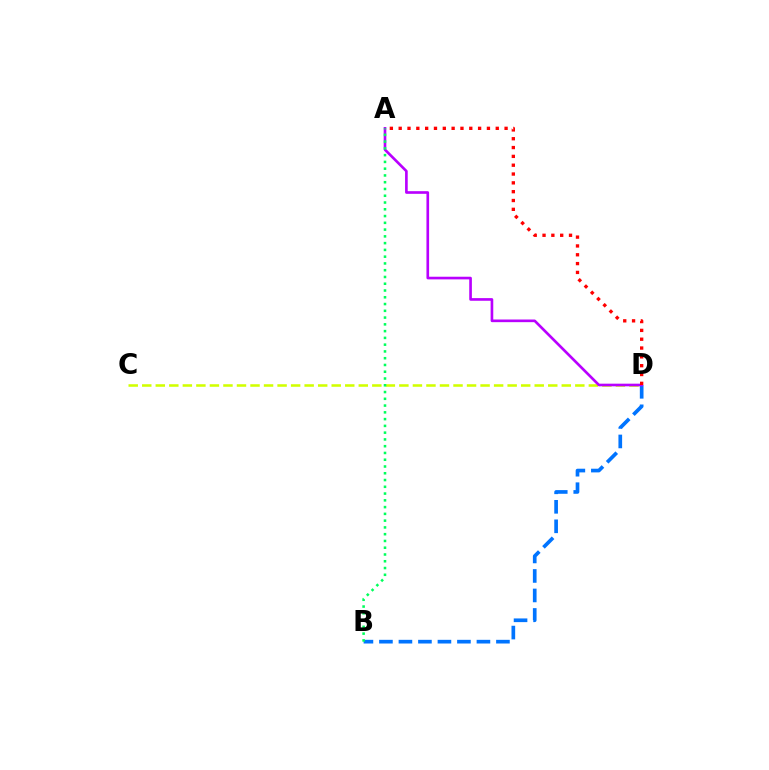{('B', 'D'): [{'color': '#0074ff', 'line_style': 'dashed', 'thickness': 2.65}], ('C', 'D'): [{'color': '#d1ff00', 'line_style': 'dashed', 'thickness': 1.84}], ('A', 'D'): [{'color': '#b900ff', 'line_style': 'solid', 'thickness': 1.91}, {'color': '#ff0000', 'line_style': 'dotted', 'thickness': 2.4}], ('A', 'B'): [{'color': '#00ff5c', 'line_style': 'dotted', 'thickness': 1.84}]}